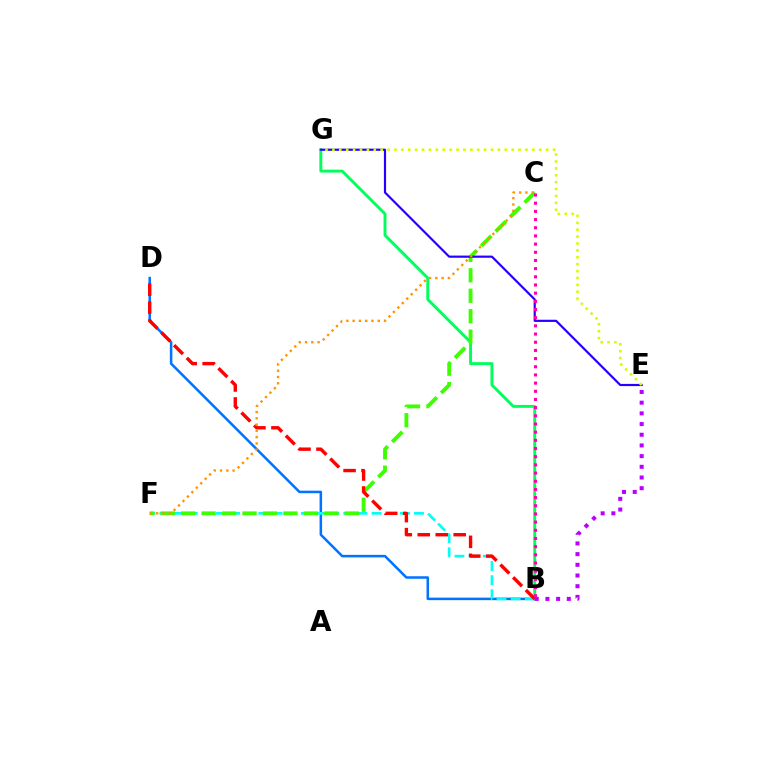{('B', 'G'): [{'color': '#00ff5c', 'line_style': 'solid', 'thickness': 2.1}], ('B', 'D'): [{'color': '#0074ff', 'line_style': 'solid', 'thickness': 1.81}, {'color': '#ff0000', 'line_style': 'dashed', 'thickness': 2.44}], ('B', 'F'): [{'color': '#00fff6', 'line_style': 'dashed', 'thickness': 1.92}], ('C', 'F'): [{'color': '#3dff00', 'line_style': 'dashed', 'thickness': 2.78}, {'color': '#ff9400', 'line_style': 'dotted', 'thickness': 1.71}], ('E', 'G'): [{'color': '#2500ff', 'line_style': 'solid', 'thickness': 1.56}, {'color': '#d1ff00', 'line_style': 'dotted', 'thickness': 1.87}], ('B', 'C'): [{'color': '#ff00ac', 'line_style': 'dotted', 'thickness': 2.22}], ('B', 'E'): [{'color': '#b900ff', 'line_style': 'dotted', 'thickness': 2.9}]}